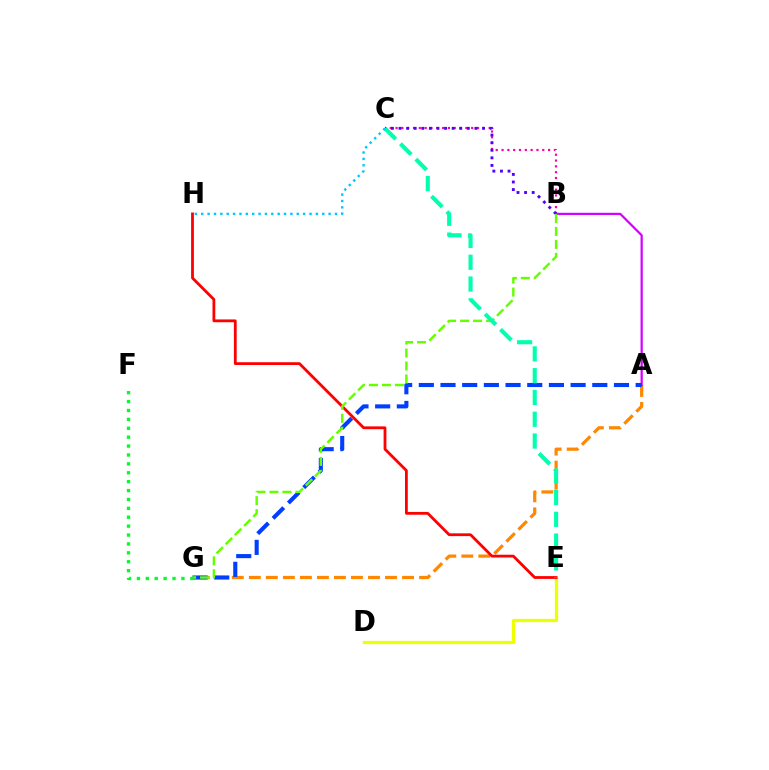{('B', 'C'): [{'color': '#ff00a0', 'line_style': 'dotted', 'thickness': 1.58}, {'color': '#4f00ff', 'line_style': 'dotted', 'thickness': 2.06}], ('A', 'G'): [{'color': '#ff8800', 'line_style': 'dashed', 'thickness': 2.31}, {'color': '#003fff', 'line_style': 'dashed', 'thickness': 2.95}], ('A', 'B'): [{'color': '#d600ff', 'line_style': 'solid', 'thickness': 1.61}], ('D', 'E'): [{'color': '#eeff00', 'line_style': 'solid', 'thickness': 2.34}], ('E', 'H'): [{'color': '#ff0000', 'line_style': 'solid', 'thickness': 2.01}], ('B', 'G'): [{'color': '#66ff00', 'line_style': 'dashed', 'thickness': 1.76}], ('C', 'E'): [{'color': '#00ffaf', 'line_style': 'dashed', 'thickness': 2.96}], ('F', 'G'): [{'color': '#00ff27', 'line_style': 'dotted', 'thickness': 2.42}], ('C', 'H'): [{'color': '#00c7ff', 'line_style': 'dotted', 'thickness': 1.73}]}